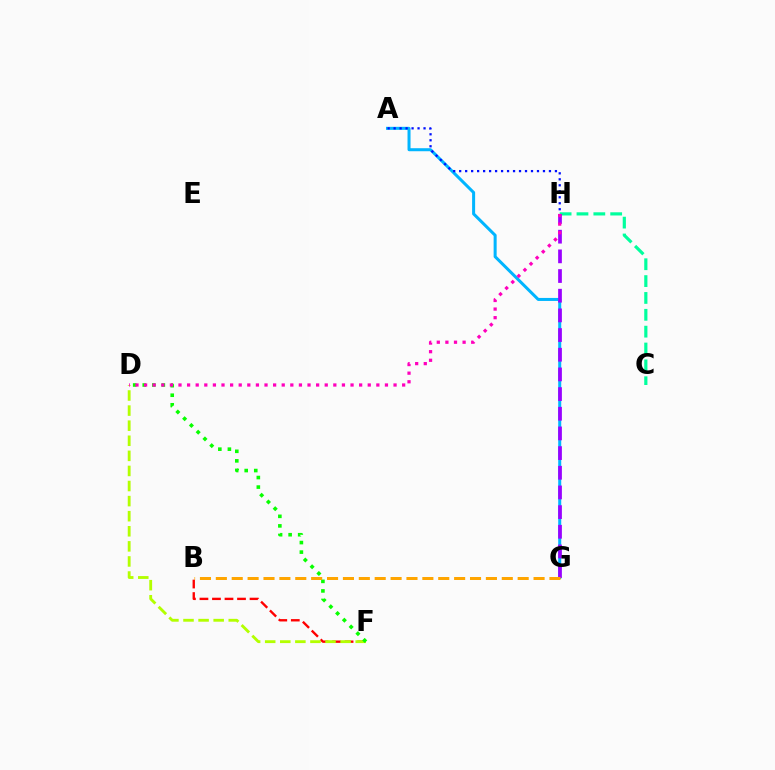{('B', 'F'): [{'color': '#ff0000', 'line_style': 'dashed', 'thickness': 1.7}], ('D', 'F'): [{'color': '#b3ff00', 'line_style': 'dashed', 'thickness': 2.05}, {'color': '#08ff00', 'line_style': 'dotted', 'thickness': 2.6}], ('C', 'H'): [{'color': '#00ff9d', 'line_style': 'dashed', 'thickness': 2.29}], ('A', 'G'): [{'color': '#00b5ff', 'line_style': 'solid', 'thickness': 2.17}], ('A', 'H'): [{'color': '#0010ff', 'line_style': 'dotted', 'thickness': 1.63}], ('G', 'H'): [{'color': '#9b00ff', 'line_style': 'dashed', 'thickness': 2.67}], ('D', 'H'): [{'color': '#ff00bd', 'line_style': 'dotted', 'thickness': 2.34}], ('B', 'G'): [{'color': '#ffa500', 'line_style': 'dashed', 'thickness': 2.16}]}